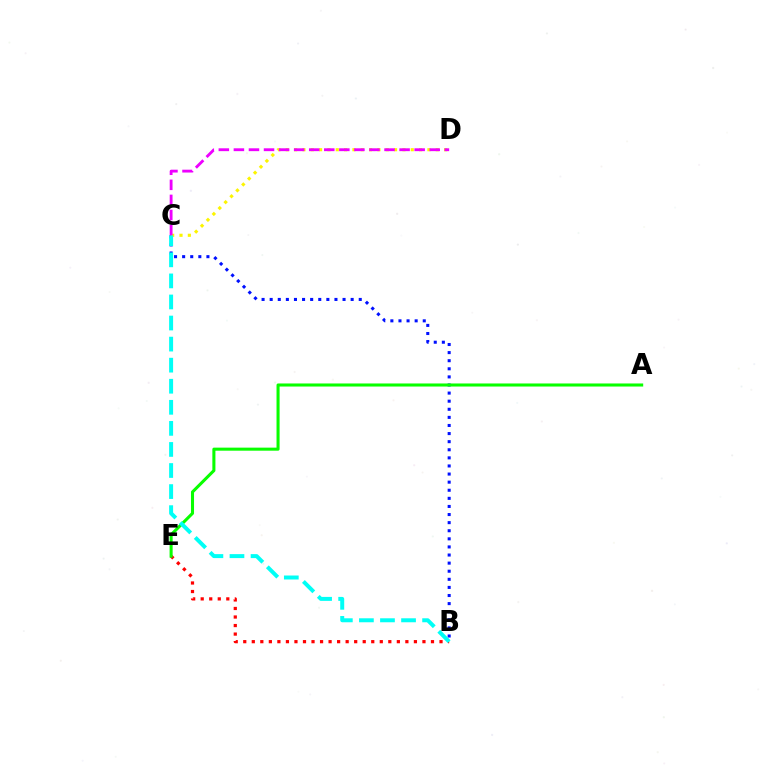{('B', 'C'): [{'color': '#0010ff', 'line_style': 'dotted', 'thickness': 2.2}, {'color': '#00fff6', 'line_style': 'dashed', 'thickness': 2.86}], ('C', 'D'): [{'color': '#fcf500', 'line_style': 'dotted', 'thickness': 2.26}, {'color': '#ee00ff', 'line_style': 'dashed', 'thickness': 2.05}], ('B', 'E'): [{'color': '#ff0000', 'line_style': 'dotted', 'thickness': 2.32}], ('A', 'E'): [{'color': '#08ff00', 'line_style': 'solid', 'thickness': 2.2}]}